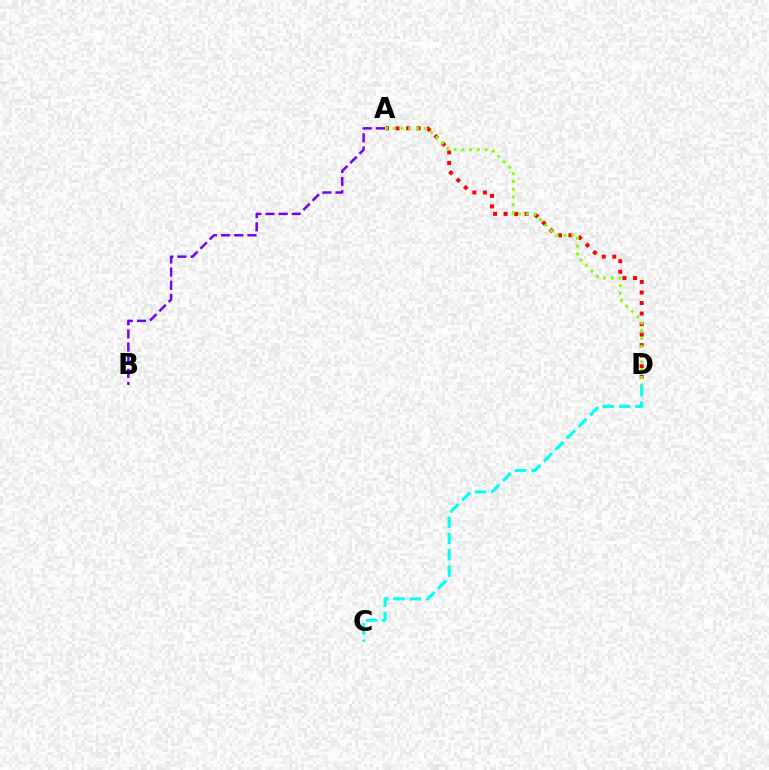{('A', 'D'): [{'color': '#ff0000', 'line_style': 'dotted', 'thickness': 2.86}, {'color': '#84ff00', 'line_style': 'dotted', 'thickness': 2.1}], ('C', 'D'): [{'color': '#00fff6', 'line_style': 'dashed', 'thickness': 2.22}], ('A', 'B'): [{'color': '#7200ff', 'line_style': 'dashed', 'thickness': 1.79}]}